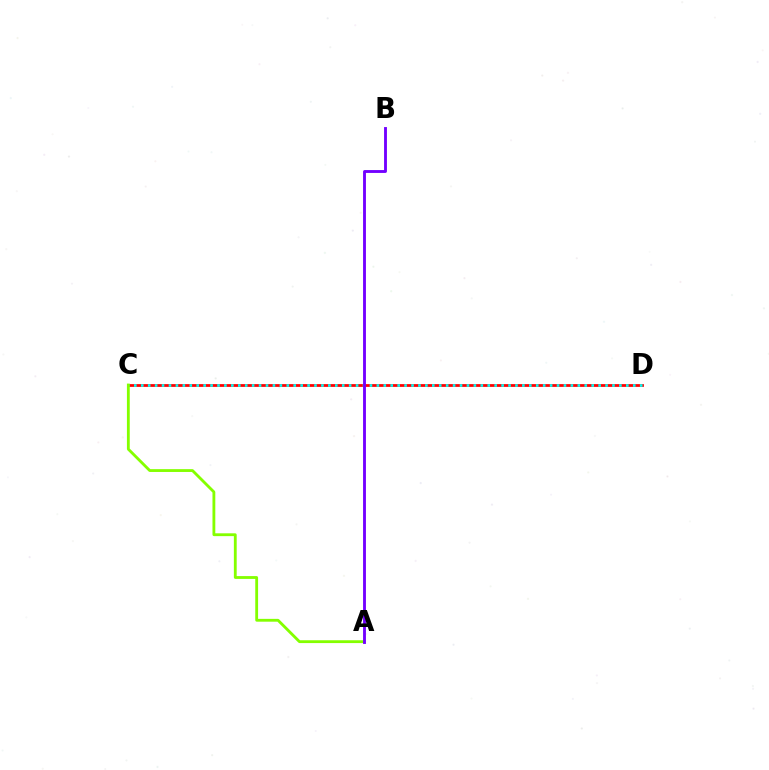{('C', 'D'): [{'color': '#ff0000', 'line_style': 'solid', 'thickness': 1.99}, {'color': '#00fff6', 'line_style': 'dotted', 'thickness': 1.88}], ('A', 'C'): [{'color': '#84ff00', 'line_style': 'solid', 'thickness': 2.03}], ('A', 'B'): [{'color': '#7200ff', 'line_style': 'solid', 'thickness': 2.07}]}